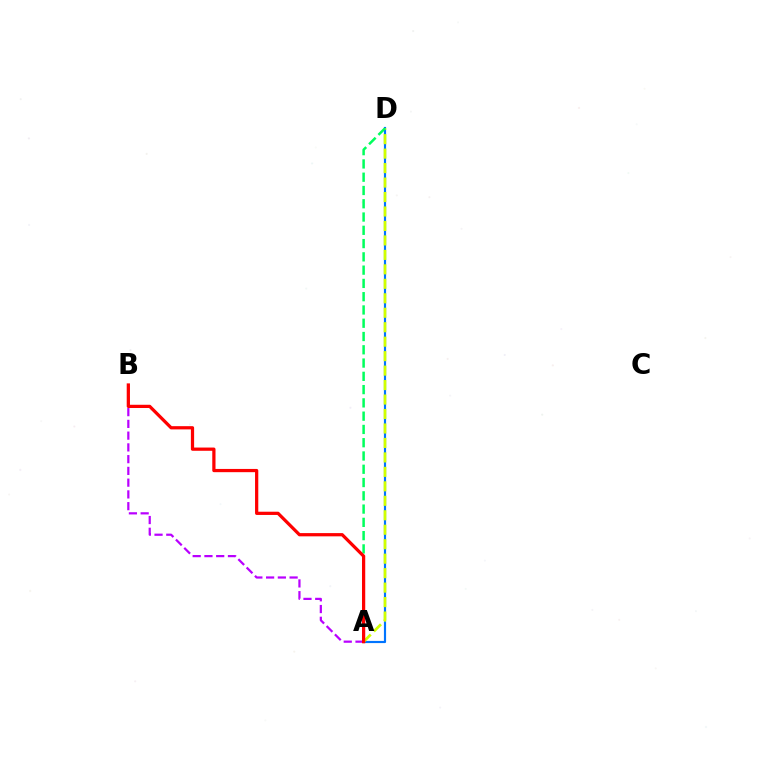{('A', 'D'): [{'color': '#0074ff', 'line_style': 'solid', 'thickness': 1.56}, {'color': '#d1ff00', 'line_style': 'dashed', 'thickness': 1.97}, {'color': '#00ff5c', 'line_style': 'dashed', 'thickness': 1.8}], ('A', 'B'): [{'color': '#b900ff', 'line_style': 'dashed', 'thickness': 1.6}, {'color': '#ff0000', 'line_style': 'solid', 'thickness': 2.33}]}